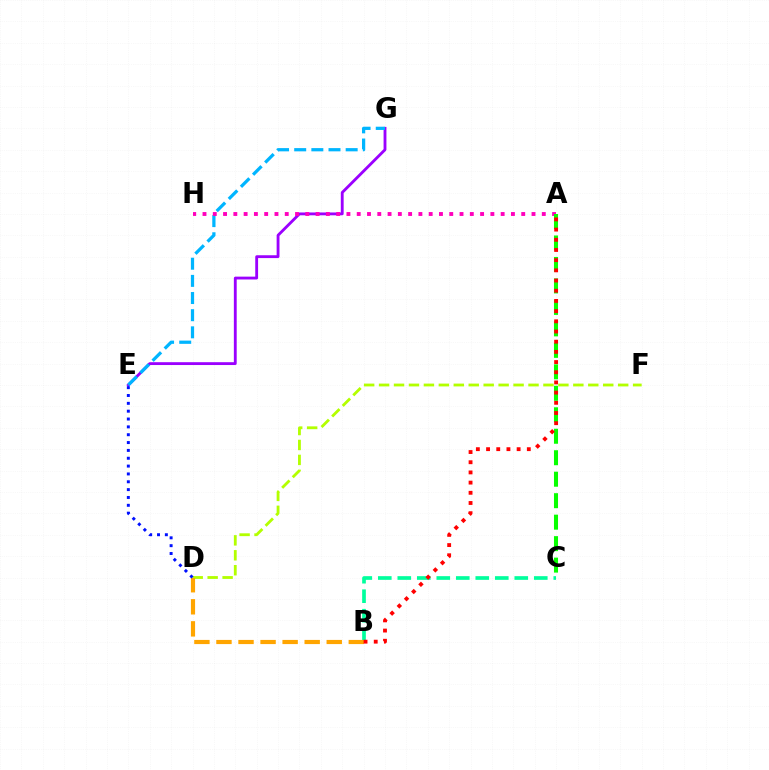{('D', 'F'): [{'color': '#b3ff00', 'line_style': 'dashed', 'thickness': 2.03}], ('B', 'C'): [{'color': '#00ff9d', 'line_style': 'dashed', 'thickness': 2.65}], ('E', 'G'): [{'color': '#9b00ff', 'line_style': 'solid', 'thickness': 2.05}, {'color': '#00b5ff', 'line_style': 'dashed', 'thickness': 2.33}], ('B', 'D'): [{'color': '#ffa500', 'line_style': 'dashed', 'thickness': 3.0}], ('A', 'H'): [{'color': '#ff00bd', 'line_style': 'dotted', 'thickness': 2.79}], ('A', 'C'): [{'color': '#08ff00', 'line_style': 'dashed', 'thickness': 2.92}], ('D', 'E'): [{'color': '#0010ff', 'line_style': 'dotted', 'thickness': 2.13}], ('A', 'B'): [{'color': '#ff0000', 'line_style': 'dotted', 'thickness': 2.77}]}